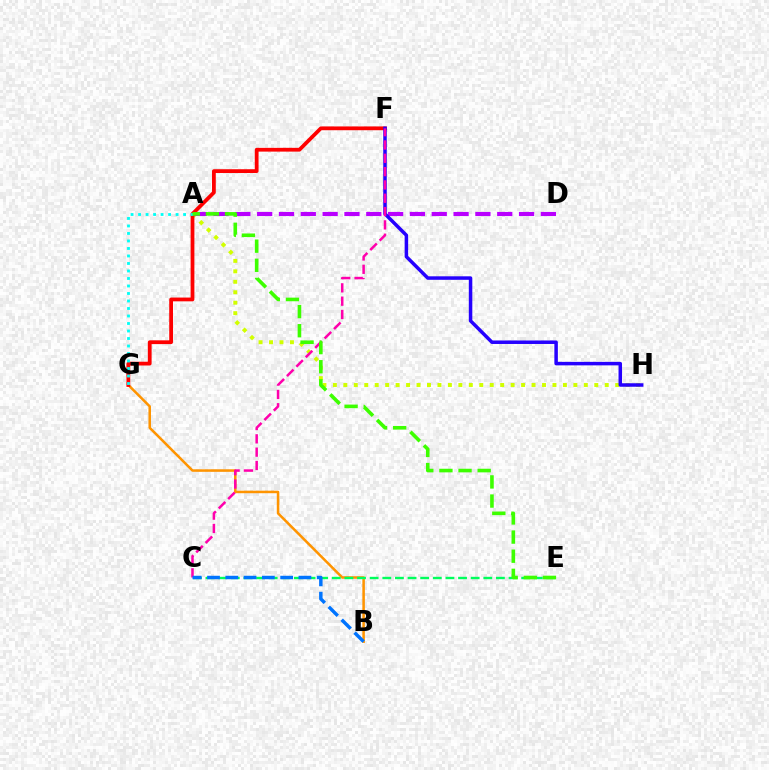{('B', 'G'): [{'color': '#ff9400', 'line_style': 'solid', 'thickness': 1.82}], ('A', 'H'): [{'color': '#d1ff00', 'line_style': 'dotted', 'thickness': 2.84}], ('A', 'D'): [{'color': '#b900ff', 'line_style': 'dashed', 'thickness': 2.96}], ('F', 'G'): [{'color': '#ff0000', 'line_style': 'solid', 'thickness': 2.72}], ('F', 'H'): [{'color': '#2500ff', 'line_style': 'solid', 'thickness': 2.52}], ('C', 'E'): [{'color': '#00ff5c', 'line_style': 'dashed', 'thickness': 1.72}], ('C', 'F'): [{'color': '#ff00ac', 'line_style': 'dashed', 'thickness': 1.81}], ('A', 'G'): [{'color': '#00fff6', 'line_style': 'dotted', 'thickness': 2.04}], ('A', 'E'): [{'color': '#3dff00', 'line_style': 'dashed', 'thickness': 2.6}], ('B', 'C'): [{'color': '#0074ff', 'line_style': 'dashed', 'thickness': 2.48}]}